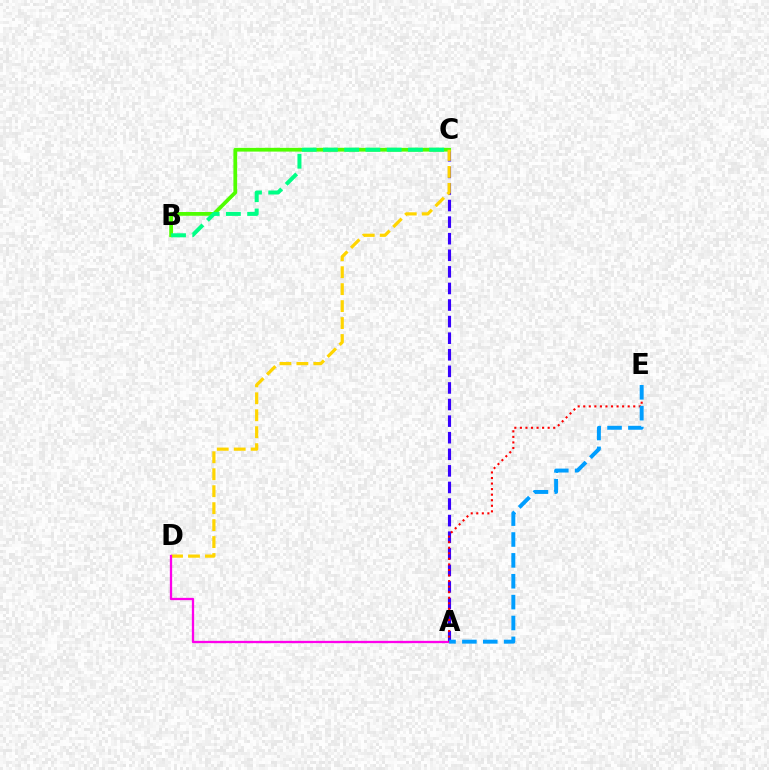{('A', 'C'): [{'color': '#3700ff', 'line_style': 'dashed', 'thickness': 2.25}], ('B', 'C'): [{'color': '#4fff00', 'line_style': 'solid', 'thickness': 2.7}, {'color': '#00ff86', 'line_style': 'dashed', 'thickness': 2.89}], ('C', 'D'): [{'color': '#ffd500', 'line_style': 'dashed', 'thickness': 2.3}], ('A', 'D'): [{'color': '#ff00ed', 'line_style': 'solid', 'thickness': 1.65}], ('A', 'E'): [{'color': '#ff0000', 'line_style': 'dotted', 'thickness': 1.51}, {'color': '#009eff', 'line_style': 'dashed', 'thickness': 2.84}]}